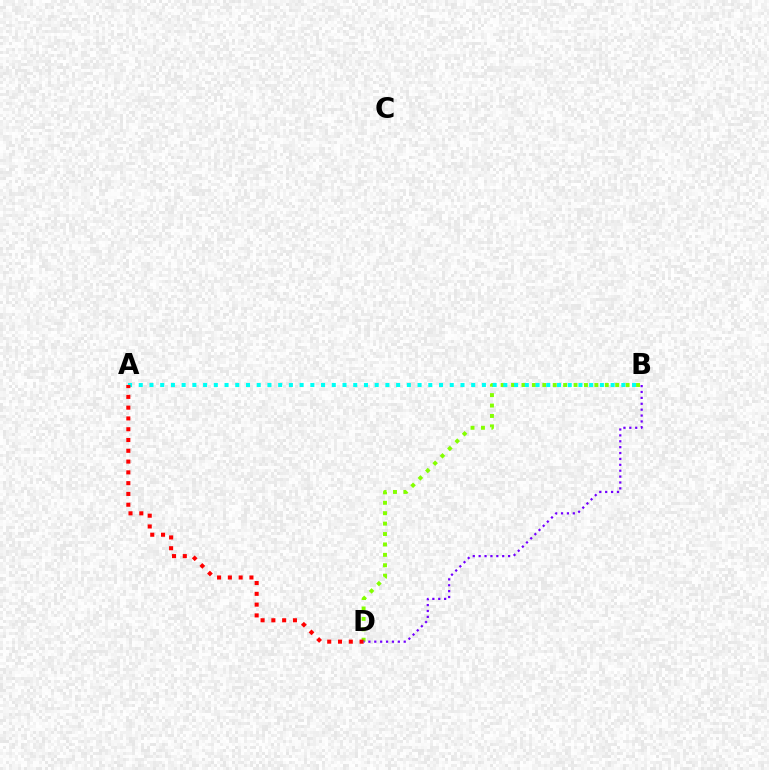{('B', 'D'): [{'color': '#84ff00', 'line_style': 'dotted', 'thickness': 2.83}, {'color': '#7200ff', 'line_style': 'dotted', 'thickness': 1.6}], ('A', 'B'): [{'color': '#00fff6', 'line_style': 'dotted', 'thickness': 2.91}], ('A', 'D'): [{'color': '#ff0000', 'line_style': 'dotted', 'thickness': 2.93}]}